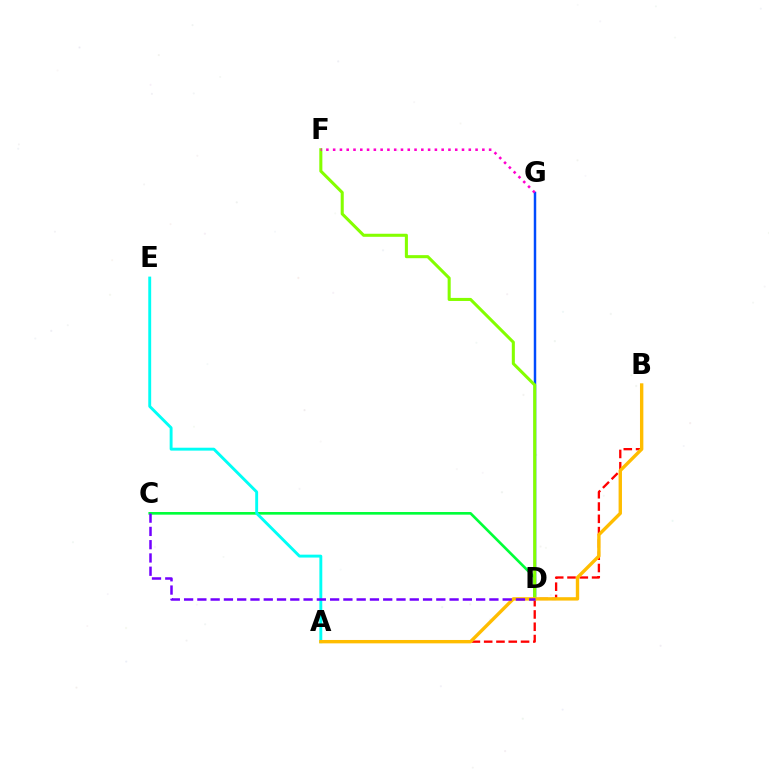{('C', 'D'): [{'color': '#00ff39', 'line_style': 'solid', 'thickness': 1.9}, {'color': '#7200ff', 'line_style': 'dashed', 'thickness': 1.8}], ('D', 'G'): [{'color': '#004bff', 'line_style': 'solid', 'thickness': 1.78}], ('A', 'B'): [{'color': '#ff0000', 'line_style': 'dashed', 'thickness': 1.67}, {'color': '#ffbd00', 'line_style': 'solid', 'thickness': 2.43}], ('A', 'E'): [{'color': '#00fff6', 'line_style': 'solid', 'thickness': 2.09}], ('D', 'F'): [{'color': '#84ff00', 'line_style': 'solid', 'thickness': 2.2}], ('F', 'G'): [{'color': '#ff00cf', 'line_style': 'dotted', 'thickness': 1.84}]}